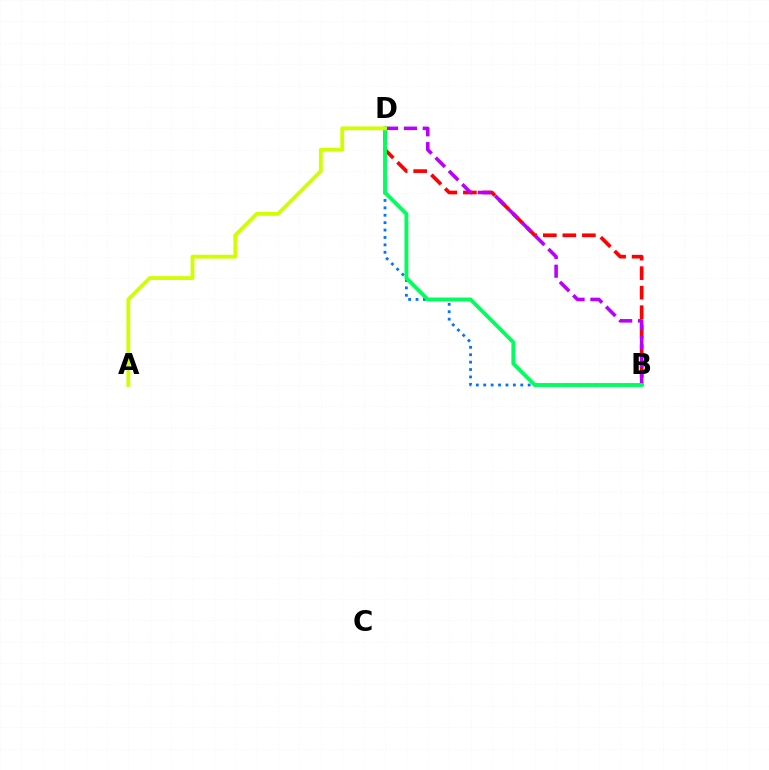{('B', 'D'): [{'color': '#0074ff', 'line_style': 'dotted', 'thickness': 2.01}, {'color': '#ff0000', 'line_style': 'dashed', 'thickness': 2.65}, {'color': '#b900ff', 'line_style': 'dashed', 'thickness': 2.56}, {'color': '#00ff5c', 'line_style': 'solid', 'thickness': 2.78}], ('A', 'D'): [{'color': '#d1ff00', 'line_style': 'solid', 'thickness': 2.75}]}